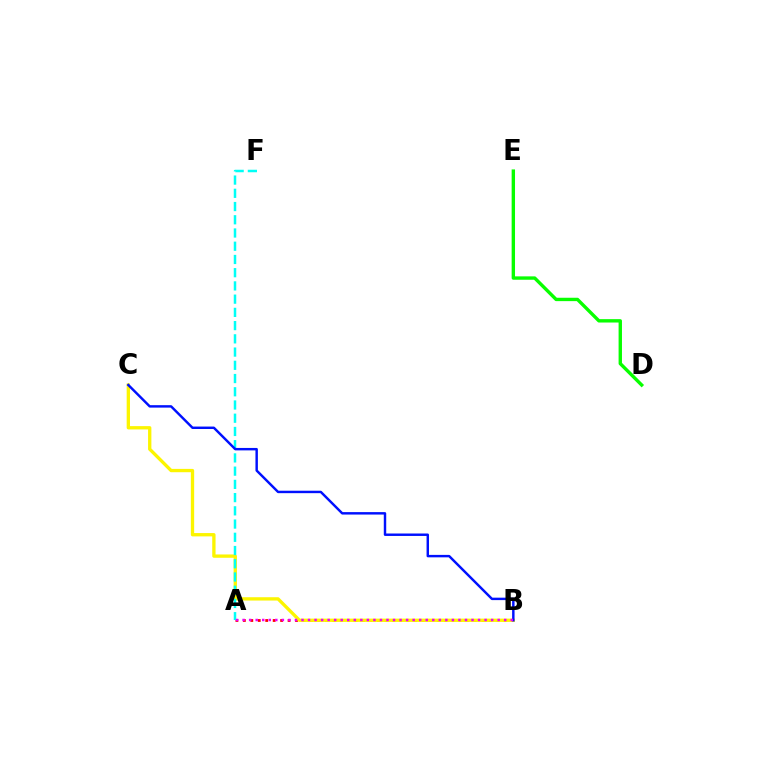{('A', 'B'): [{'color': '#ff0000', 'line_style': 'dotted', 'thickness': 2.02}, {'color': '#ee00ff', 'line_style': 'dotted', 'thickness': 1.78}], ('B', 'C'): [{'color': '#fcf500', 'line_style': 'solid', 'thickness': 2.39}, {'color': '#0010ff', 'line_style': 'solid', 'thickness': 1.76}], ('A', 'F'): [{'color': '#00fff6', 'line_style': 'dashed', 'thickness': 1.8}], ('D', 'E'): [{'color': '#08ff00', 'line_style': 'solid', 'thickness': 2.43}]}